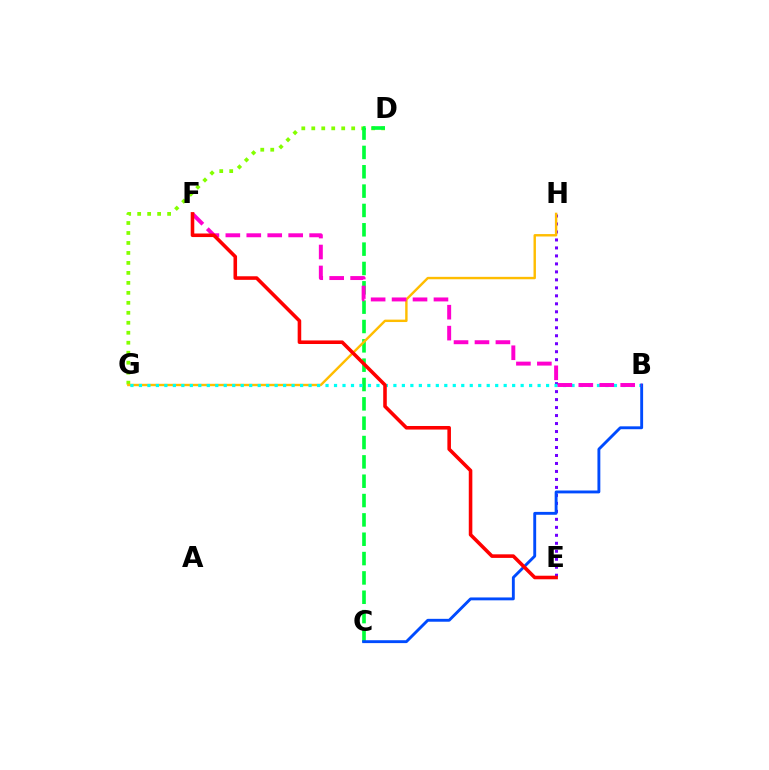{('E', 'H'): [{'color': '#7200ff', 'line_style': 'dotted', 'thickness': 2.17}], ('D', 'G'): [{'color': '#84ff00', 'line_style': 'dotted', 'thickness': 2.71}], ('C', 'D'): [{'color': '#00ff39', 'line_style': 'dashed', 'thickness': 2.63}], ('G', 'H'): [{'color': '#ffbd00', 'line_style': 'solid', 'thickness': 1.74}], ('B', 'G'): [{'color': '#00fff6', 'line_style': 'dotted', 'thickness': 2.3}], ('B', 'C'): [{'color': '#004bff', 'line_style': 'solid', 'thickness': 2.07}], ('B', 'F'): [{'color': '#ff00cf', 'line_style': 'dashed', 'thickness': 2.85}], ('E', 'F'): [{'color': '#ff0000', 'line_style': 'solid', 'thickness': 2.57}]}